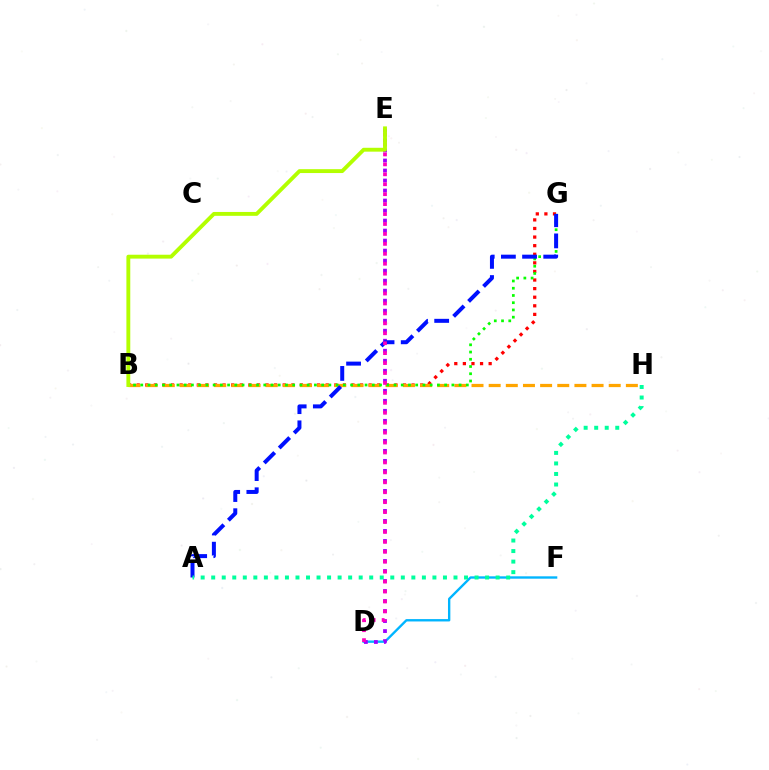{('B', 'G'): [{'color': '#ff0000', 'line_style': 'dotted', 'thickness': 2.33}, {'color': '#08ff00', 'line_style': 'dotted', 'thickness': 1.97}], ('B', 'H'): [{'color': '#ffa500', 'line_style': 'dashed', 'thickness': 2.33}], ('D', 'F'): [{'color': '#00b5ff', 'line_style': 'solid', 'thickness': 1.7}], ('D', 'E'): [{'color': '#9b00ff', 'line_style': 'dotted', 'thickness': 2.72}, {'color': '#ff00bd', 'line_style': 'dotted', 'thickness': 2.7}], ('A', 'G'): [{'color': '#0010ff', 'line_style': 'dashed', 'thickness': 2.88}], ('A', 'H'): [{'color': '#00ff9d', 'line_style': 'dotted', 'thickness': 2.86}], ('B', 'E'): [{'color': '#b3ff00', 'line_style': 'solid', 'thickness': 2.79}]}